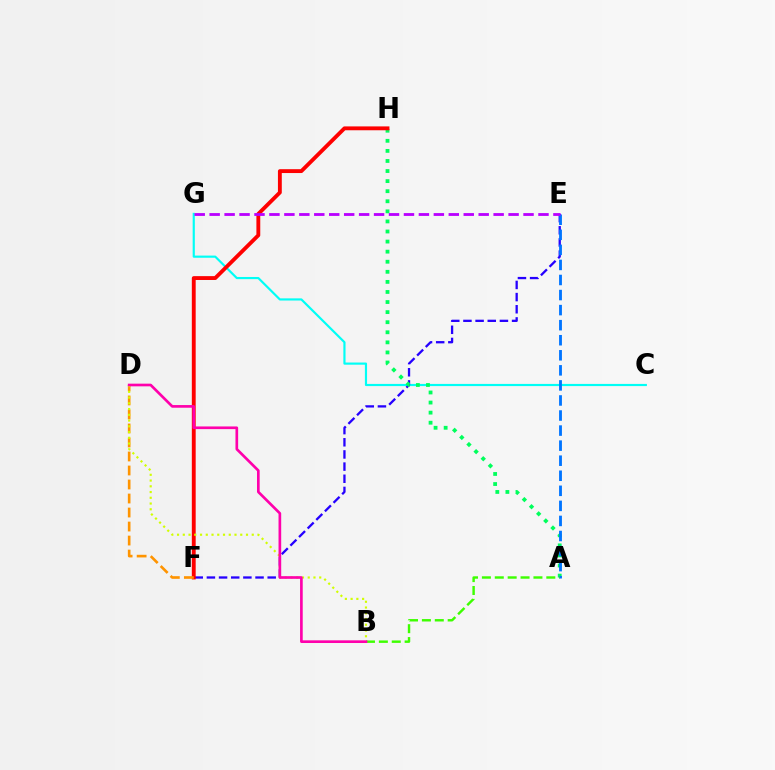{('C', 'G'): [{'color': '#00fff6', 'line_style': 'solid', 'thickness': 1.56}], ('E', 'F'): [{'color': '#2500ff', 'line_style': 'dashed', 'thickness': 1.65}], ('A', 'H'): [{'color': '#00ff5c', 'line_style': 'dotted', 'thickness': 2.74}], ('F', 'H'): [{'color': '#ff0000', 'line_style': 'solid', 'thickness': 2.78}], ('A', 'E'): [{'color': '#0074ff', 'line_style': 'dashed', 'thickness': 2.05}], ('D', 'F'): [{'color': '#ff9400', 'line_style': 'dashed', 'thickness': 1.9}], ('E', 'G'): [{'color': '#b900ff', 'line_style': 'dashed', 'thickness': 2.03}], ('A', 'B'): [{'color': '#3dff00', 'line_style': 'dashed', 'thickness': 1.75}], ('B', 'D'): [{'color': '#d1ff00', 'line_style': 'dotted', 'thickness': 1.56}, {'color': '#ff00ac', 'line_style': 'solid', 'thickness': 1.92}]}